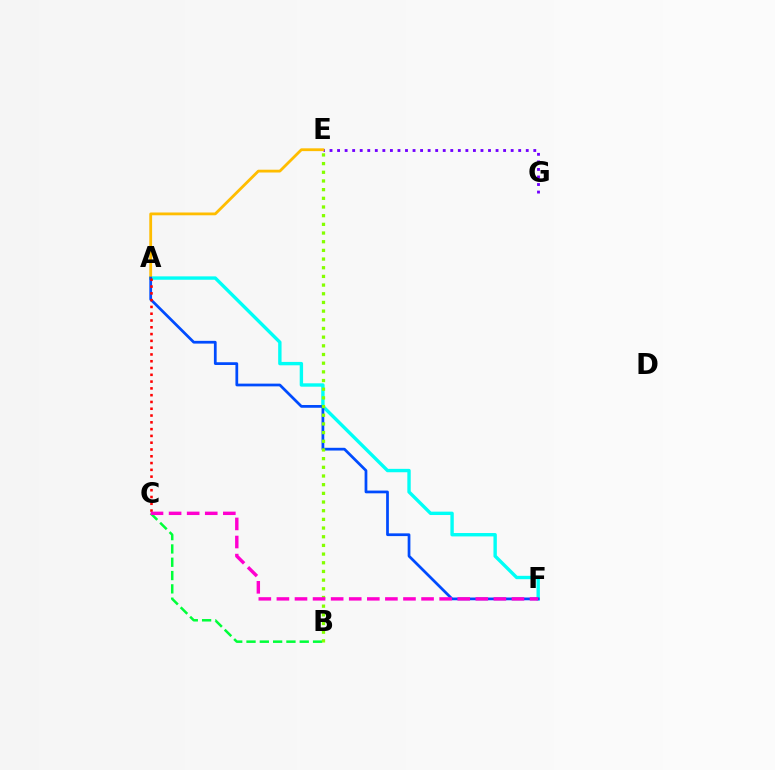{('E', 'G'): [{'color': '#7200ff', 'line_style': 'dotted', 'thickness': 2.05}], ('A', 'F'): [{'color': '#00fff6', 'line_style': 'solid', 'thickness': 2.44}, {'color': '#004bff', 'line_style': 'solid', 'thickness': 1.98}], ('A', 'E'): [{'color': '#ffbd00', 'line_style': 'solid', 'thickness': 2.01}], ('B', 'C'): [{'color': '#00ff39', 'line_style': 'dashed', 'thickness': 1.81}], ('A', 'C'): [{'color': '#ff0000', 'line_style': 'dotted', 'thickness': 1.84}], ('B', 'E'): [{'color': '#84ff00', 'line_style': 'dotted', 'thickness': 2.36}], ('C', 'F'): [{'color': '#ff00cf', 'line_style': 'dashed', 'thickness': 2.46}]}